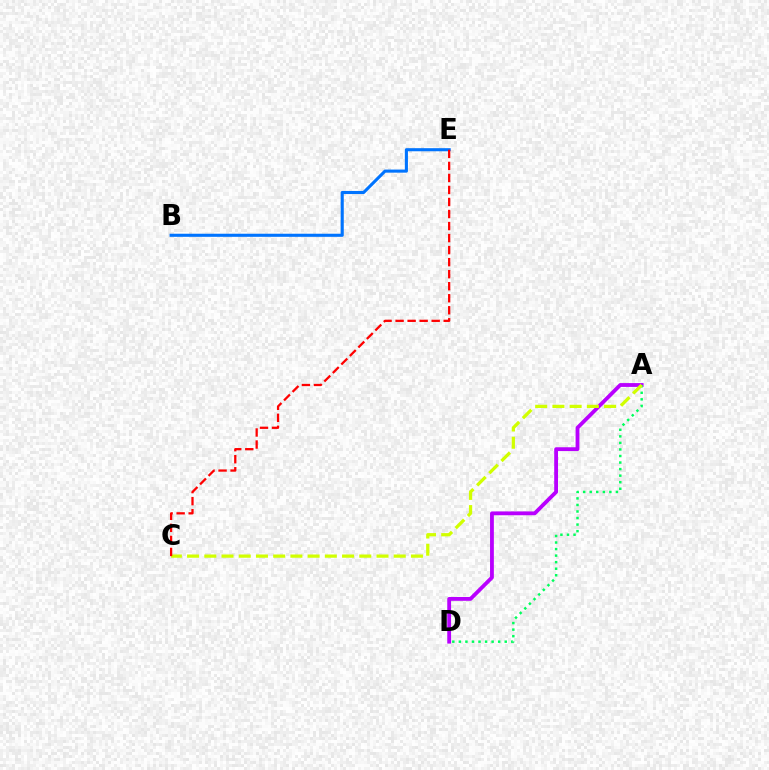{('A', 'D'): [{'color': '#b900ff', 'line_style': 'solid', 'thickness': 2.75}, {'color': '#00ff5c', 'line_style': 'dotted', 'thickness': 1.78}], ('B', 'E'): [{'color': '#0074ff', 'line_style': 'solid', 'thickness': 2.23}], ('A', 'C'): [{'color': '#d1ff00', 'line_style': 'dashed', 'thickness': 2.34}], ('C', 'E'): [{'color': '#ff0000', 'line_style': 'dashed', 'thickness': 1.63}]}